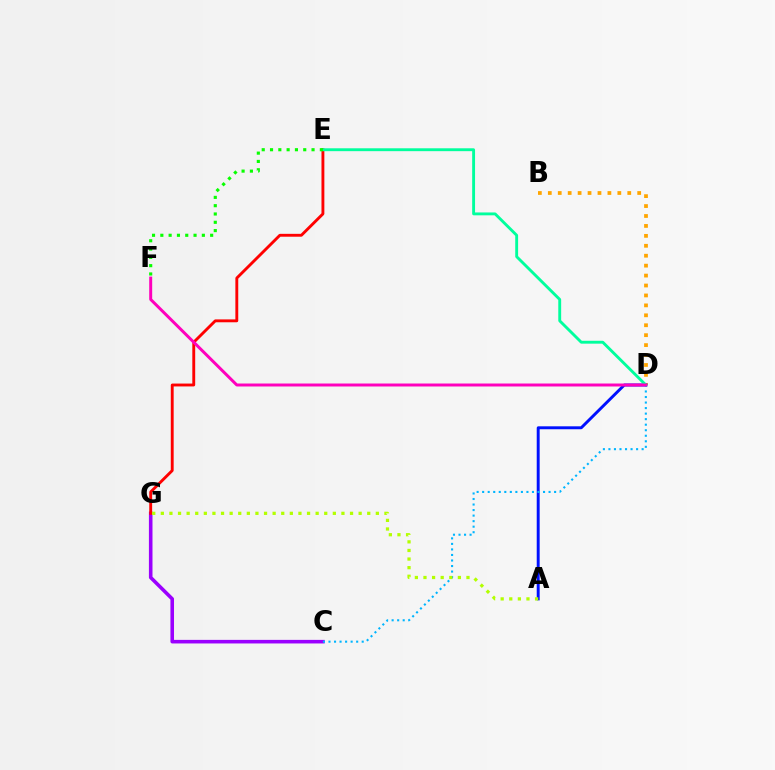{('C', 'G'): [{'color': '#9b00ff', 'line_style': 'solid', 'thickness': 2.58}], ('B', 'D'): [{'color': '#ffa500', 'line_style': 'dotted', 'thickness': 2.7}], ('A', 'D'): [{'color': '#0010ff', 'line_style': 'solid', 'thickness': 2.11}], ('E', 'G'): [{'color': '#ff0000', 'line_style': 'solid', 'thickness': 2.07}], ('D', 'E'): [{'color': '#00ff9d', 'line_style': 'solid', 'thickness': 2.07}], ('C', 'D'): [{'color': '#00b5ff', 'line_style': 'dotted', 'thickness': 1.5}], ('A', 'G'): [{'color': '#b3ff00', 'line_style': 'dotted', 'thickness': 2.34}], ('D', 'F'): [{'color': '#ff00bd', 'line_style': 'solid', 'thickness': 2.14}], ('E', 'F'): [{'color': '#08ff00', 'line_style': 'dotted', 'thickness': 2.26}]}